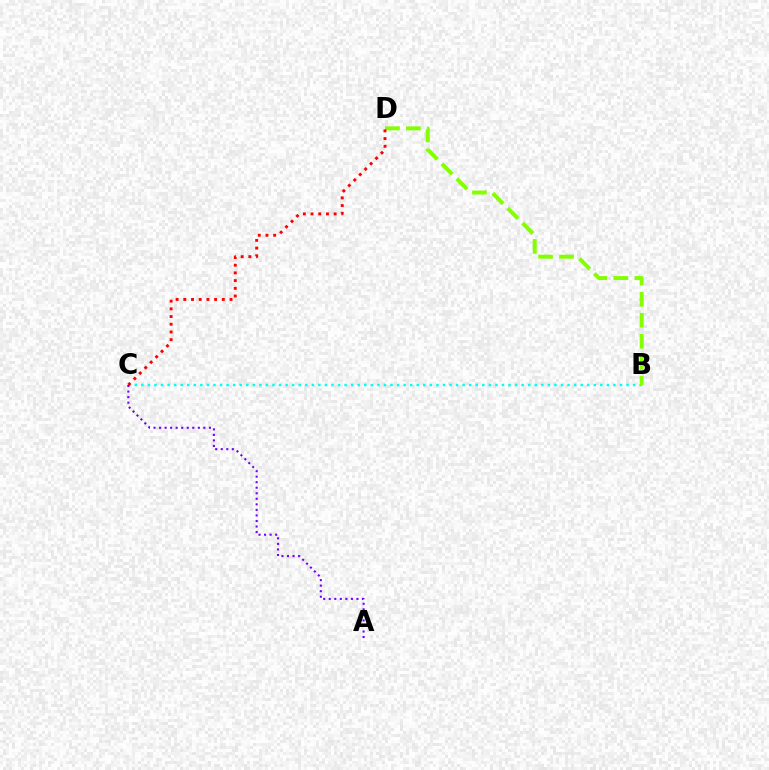{('B', 'C'): [{'color': '#00fff6', 'line_style': 'dotted', 'thickness': 1.78}], ('A', 'C'): [{'color': '#7200ff', 'line_style': 'dotted', 'thickness': 1.51}], ('B', 'D'): [{'color': '#84ff00', 'line_style': 'dashed', 'thickness': 2.86}], ('C', 'D'): [{'color': '#ff0000', 'line_style': 'dotted', 'thickness': 2.09}]}